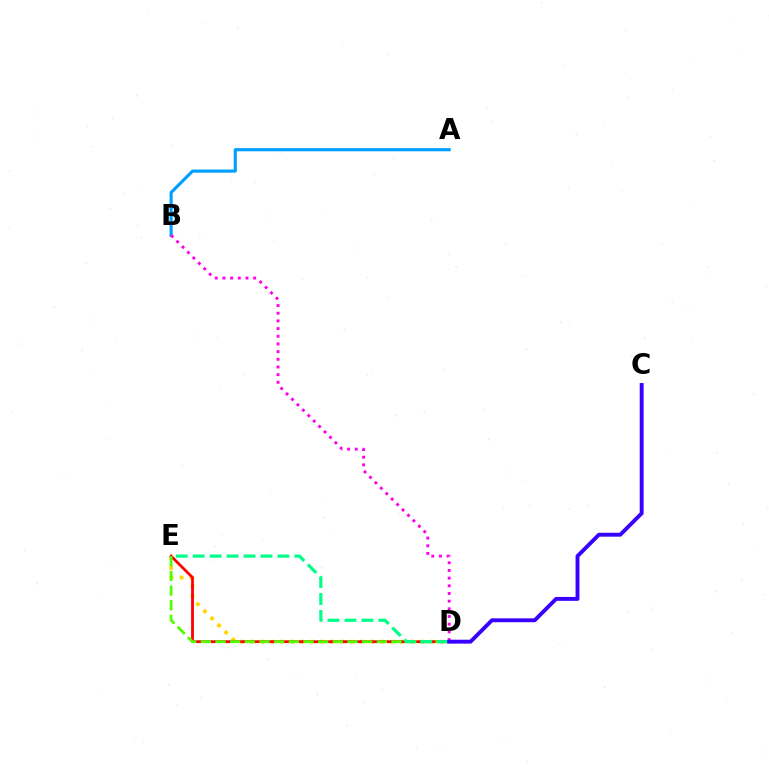{('D', 'E'): [{'color': '#ffd500', 'line_style': 'dotted', 'thickness': 2.71}, {'color': '#ff0000', 'line_style': 'solid', 'thickness': 2.0}, {'color': '#4fff00', 'line_style': 'dashed', 'thickness': 1.99}, {'color': '#00ff86', 'line_style': 'dashed', 'thickness': 2.3}], ('A', 'B'): [{'color': '#009eff', 'line_style': 'solid', 'thickness': 2.24}], ('B', 'D'): [{'color': '#ff00ed', 'line_style': 'dotted', 'thickness': 2.09}], ('C', 'D'): [{'color': '#3700ff', 'line_style': 'solid', 'thickness': 2.8}]}